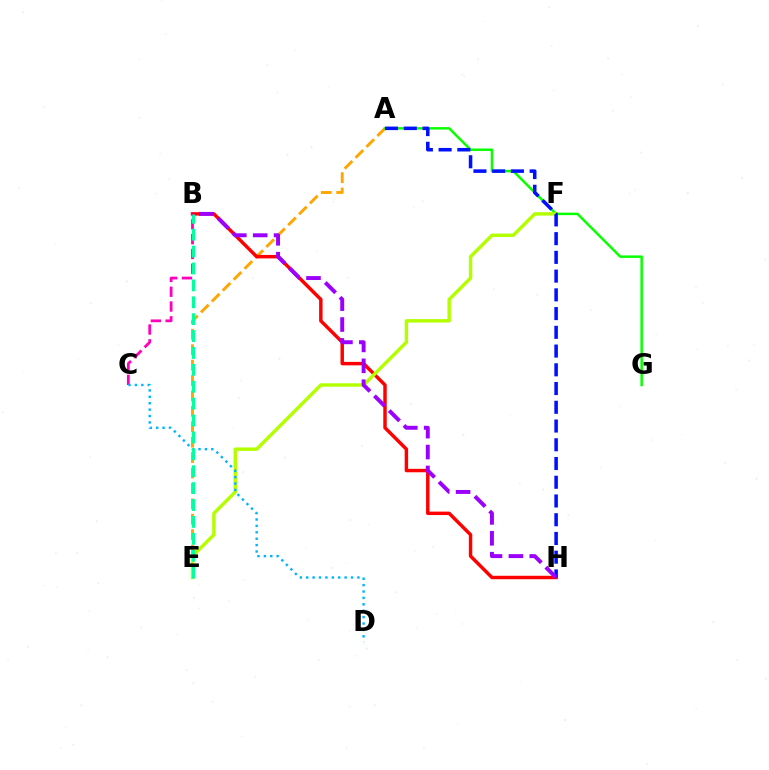{('A', 'E'): [{'color': '#ffa500', 'line_style': 'dashed', 'thickness': 2.09}], ('B', 'H'): [{'color': '#ff0000', 'line_style': 'solid', 'thickness': 2.48}, {'color': '#9b00ff', 'line_style': 'dashed', 'thickness': 2.84}], ('A', 'G'): [{'color': '#08ff00', 'line_style': 'solid', 'thickness': 1.79}], ('E', 'F'): [{'color': '#b3ff00', 'line_style': 'solid', 'thickness': 2.47}], ('B', 'C'): [{'color': '#ff00bd', 'line_style': 'dashed', 'thickness': 2.01}], ('C', 'D'): [{'color': '#00b5ff', 'line_style': 'dotted', 'thickness': 1.74}], ('A', 'H'): [{'color': '#0010ff', 'line_style': 'dashed', 'thickness': 2.55}], ('B', 'E'): [{'color': '#00ff9d', 'line_style': 'dashed', 'thickness': 2.3}]}